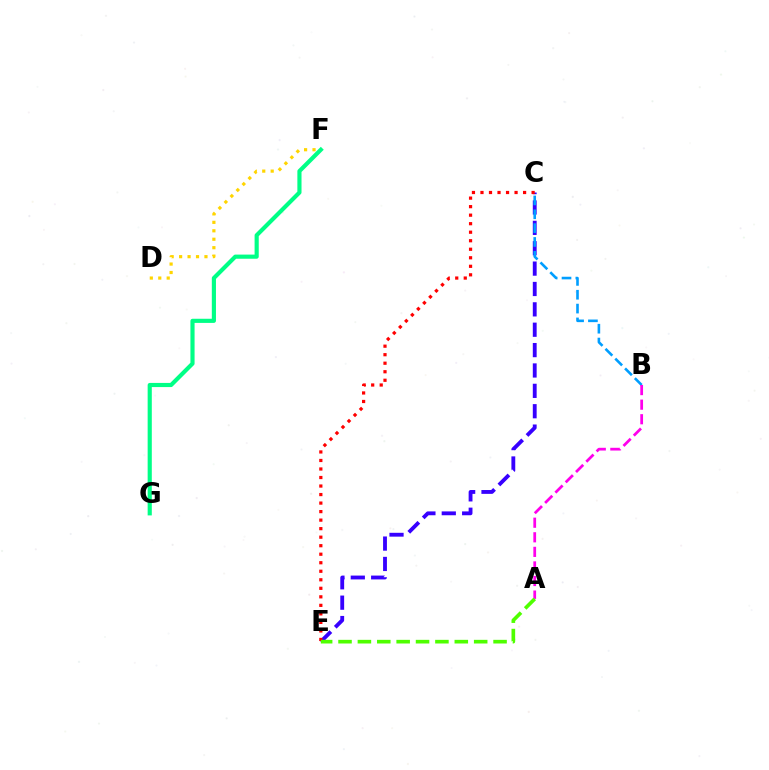{('C', 'E'): [{'color': '#3700ff', 'line_style': 'dashed', 'thickness': 2.77}, {'color': '#ff0000', 'line_style': 'dotted', 'thickness': 2.32}], ('F', 'G'): [{'color': '#00ff86', 'line_style': 'solid', 'thickness': 2.98}], ('B', 'C'): [{'color': '#009eff', 'line_style': 'dashed', 'thickness': 1.88}], ('D', 'F'): [{'color': '#ffd500', 'line_style': 'dotted', 'thickness': 2.3}], ('A', 'B'): [{'color': '#ff00ed', 'line_style': 'dashed', 'thickness': 1.98}], ('A', 'E'): [{'color': '#4fff00', 'line_style': 'dashed', 'thickness': 2.63}]}